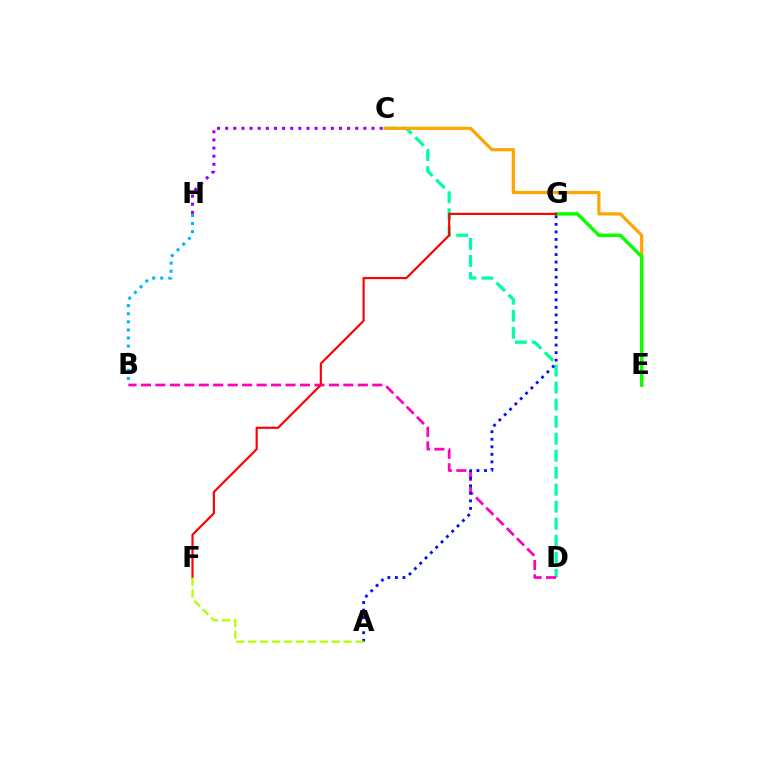{('C', 'D'): [{'color': '#00ff9d', 'line_style': 'dashed', 'thickness': 2.31}], ('B', 'H'): [{'color': '#00b5ff', 'line_style': 'dotted', 'thickness': 2.2}], ('B', 'D'): [{'color': '#ff00bd', 'line_style': 'dashed', 'thickness': 1.96}], ('C', 'E'): [{'color': '#ffa500', 'line_style': 'solid', 'thickness': 2.32}], ('E', 'G'): [{'color': '#08ff00', 'line_style': 'solid', 'thickness': 2.46}], ('A', 'G'): [{'color': '#0010ff', 'line_style': 'dotted', 'thickness': 2.05}], ('F', 'G'): [{'color': '#ff0000', 'line_style': 'solid', 'thickness': 1.55}], ('A', 'F'): [{'color': '#b3ff00', 'line_style': 'dashed', 'thickness': 1.62}], ('C', 'H'): [{'color': '#9b00ff', 'line_style': 'dotted', 'thickness': 2.21}]}